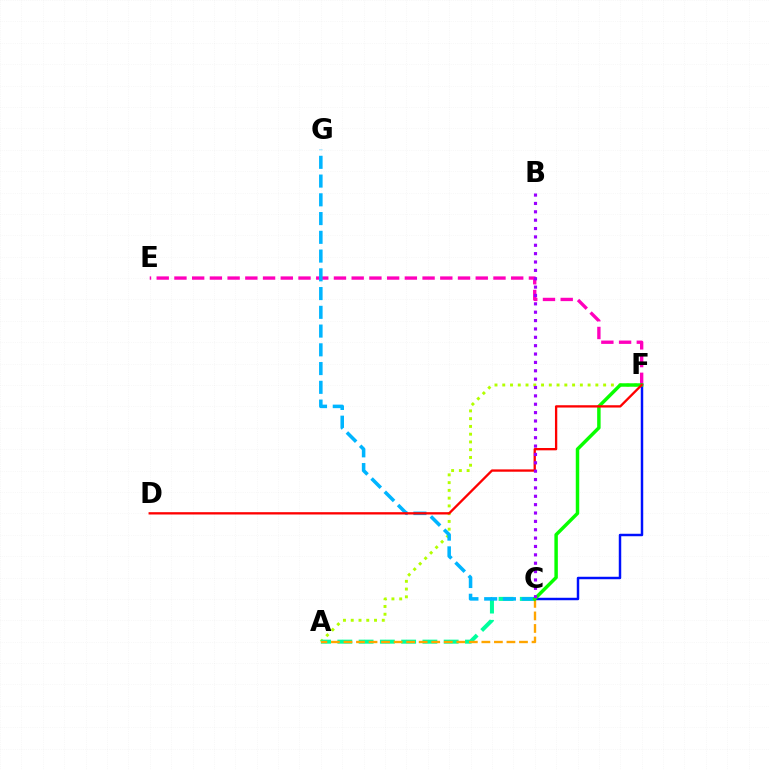{('E', 'F'): [{'color': '#ff00bd', 'line_style': 'dashed', 'thickness': 2.41}], ('A', 'F'): [{'color': '#b3ff00', 'line_style': 'dotted', 'thickness': 2.11}], ('A', 'C'): [{'color': '#00ff9d', 'line_style': 'dashed', 'thickness': 2.89}, {'color': '#ffa500', 'line_style': 'dashed', 'thickness': 1.7}], ('C', 'G'): [{'color': '#00b5ff', 'line_style': 'dashed', 'thickness': 2.55}], ('C', 'F'): [{'color': '#0010ff', 'line_style': 'solid', 'thickness': 1.77}, {'color': '#08ff00', 'line_style': 'solid', 'thickness': 2.49}], ('D', 'F'): [{'color': '#ff0000', 'line_style': 'solid', 'thickness': 1.67}], ('B', 'C'): [{'color': '#9b00ff', 'line_style': 'dotted', 'thickness': 2.27}]}